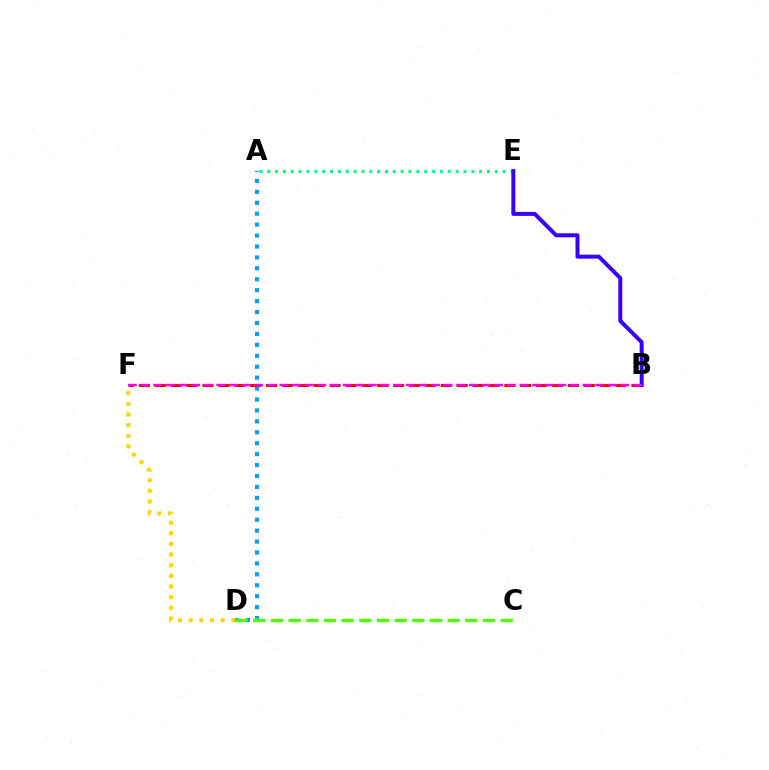{('A', 'E'): [{'color': '#00ff86', 'line_style': 'dotted', 'thickness': 2.13}], ('D', 'F'): [{'color': '#ffd500', 'line_style': 'dotted', 'thickness': 2.89}], ('A', 'D'): [{'color': '#009eff', 'line_style': 'dotted', 'thickness': 2.97}], ('B', 'F'): [{'color': '#ff0000', 'line_style': 'dashed', 'thickness': 2.16}, {'color': '#ff00ed', 'line_style': 'dashed', 'thickness': 1.72}], ('C', 'D'): [{'color': '#4fff00', 'line_style': 'dashed', 'thickness': 2.4}], ('B', 'E'): [{'color': '#3700ff', 'line_style': 'solid', 'thickness': 2.87}]}